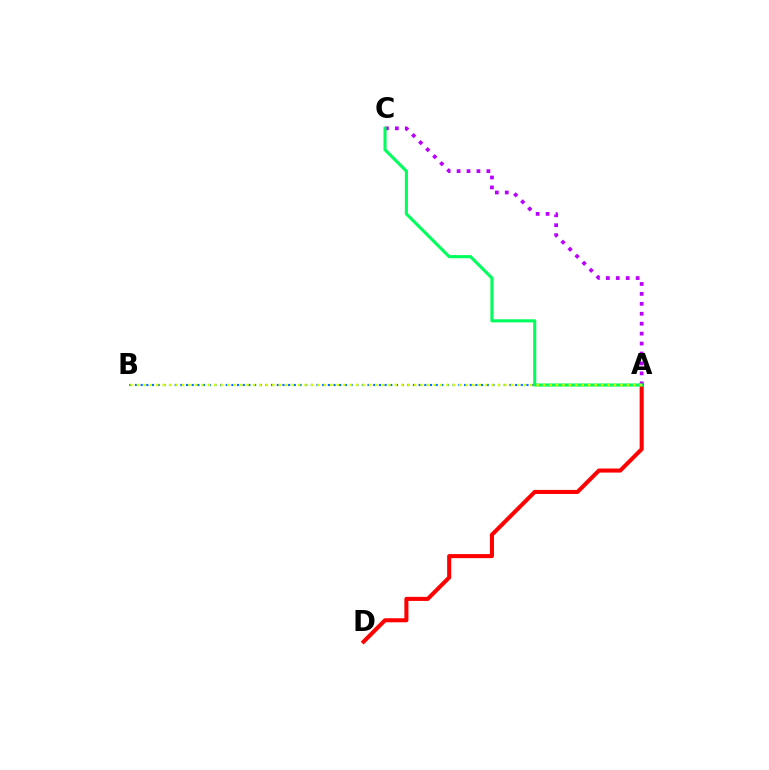{('A', 'D'): [{'color': '#ff0000', 'line_style': 'solid', 'thickness': 2.92}], ('A', 'B'): [{'color': '#0074ff', 'line_style': 'dotted', 'thickness': 1.54}, {'color': '#d1ff00', 'line_style': 'dotted', 'thickness': 1.75}], ('A', 'C'): [{'color': '#b900ff', 'line_style': 'dotted', 'thickness': 2.7}, {'color': '#00ff5c', 'line_style': 'solid', 'thickness': 2.23}]}